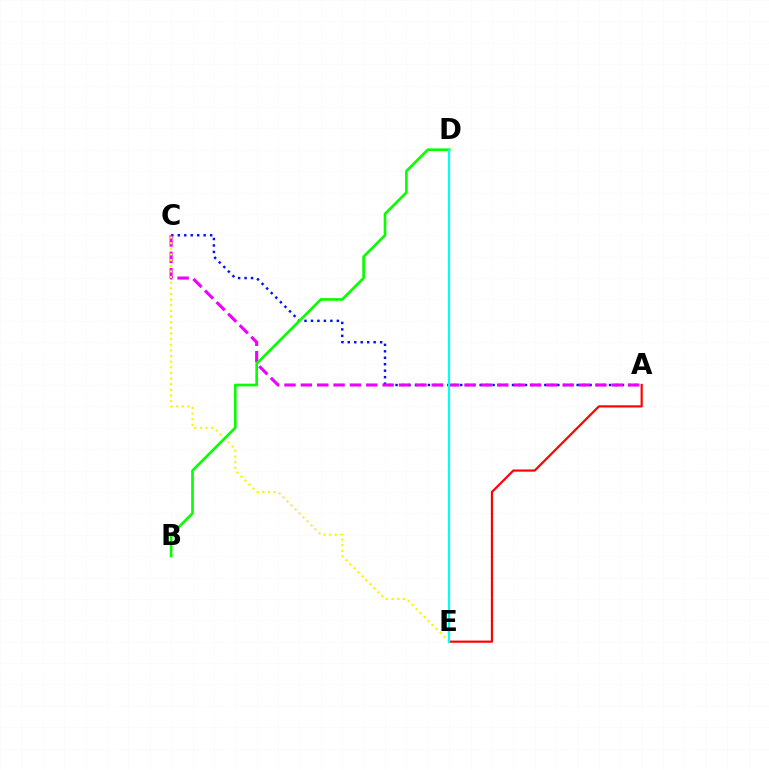{('A', 'C'): [{'color': '#0010ff', 'line_style': 'dotted', 'thickness': 1.76}, {'color': '#ee00ff', 'line_style': 'dashed', 'thickness': 2.22}], ('C', 'E'): [{'color': '#fcf500', 'line_style': 'dotted', 'thickness': 1.53}], ('A', 'E'): [{'color': '#ff0000', 'line_style': 'solid', 'thickness': 1.57}], ('B', 'D'): [{'color': '#08ff00', 'line_style': 'solid', 'thickness': 1.92}], ('D', 'E'): [{'color': '#00fff6', 'line_style': 'solid', 'thickness': 1.58}]}